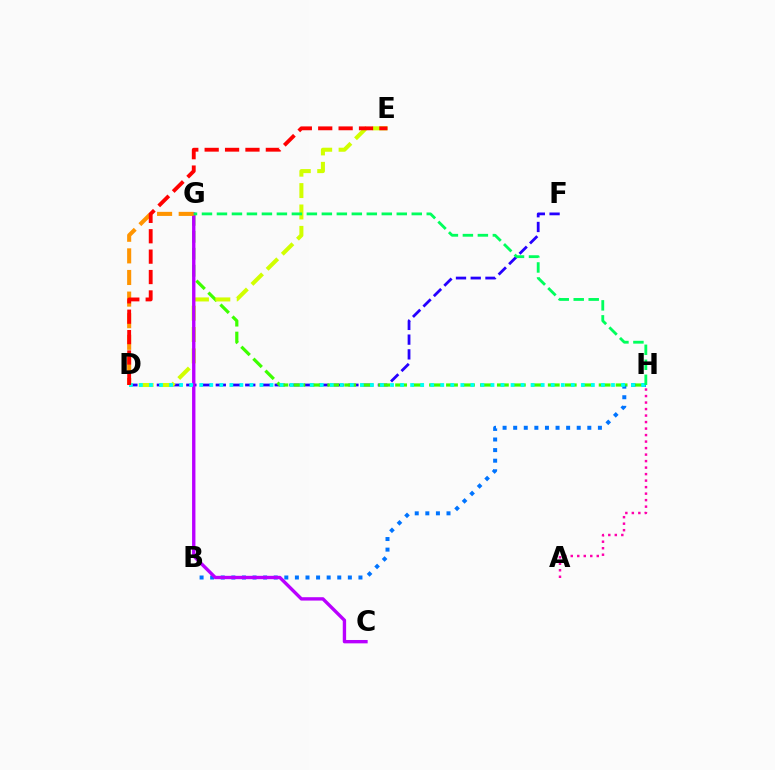{('D', 'F'): [{'color': '#2500ff', 'line_style': 'dashed', 'thickness': 2.0}], ('A', 'H'): [{'color': '#ff00ac', 'line_style': 'dotted', 'thickness': 1.77}], ('G', 'H'): [{'color': '#3dff00', 'line_style': 'dashed', 'thickness': 2.3}, {'color': '#00ff5c', 'line_style': 'dashed', 'thickness': 2.04}], ('B', 'H'): [{'color': '#0074ff', 'line_style': 'dotted', 'thickness': 2.88}], ('D', 'E'): [{'color': '#d1ff00', 'line_style': 'dashed', 'thickness': 2.91}, {'color': '#ff0000', 'line_style': 'dashed', 'thickness': 2.77}], ('C', 'G'): [{'color': '#b900ff', 'line_style': 'solid', 'thickness': 2.42}], ('D', 'G'): [{'color': '#ff9400', 'line_style': 'dashed', 'thickness': 2.94}], ('D', 'H'): [{'color': '#00fff6', 'line_style': 'dotted', 'thickness': 2.73}]}